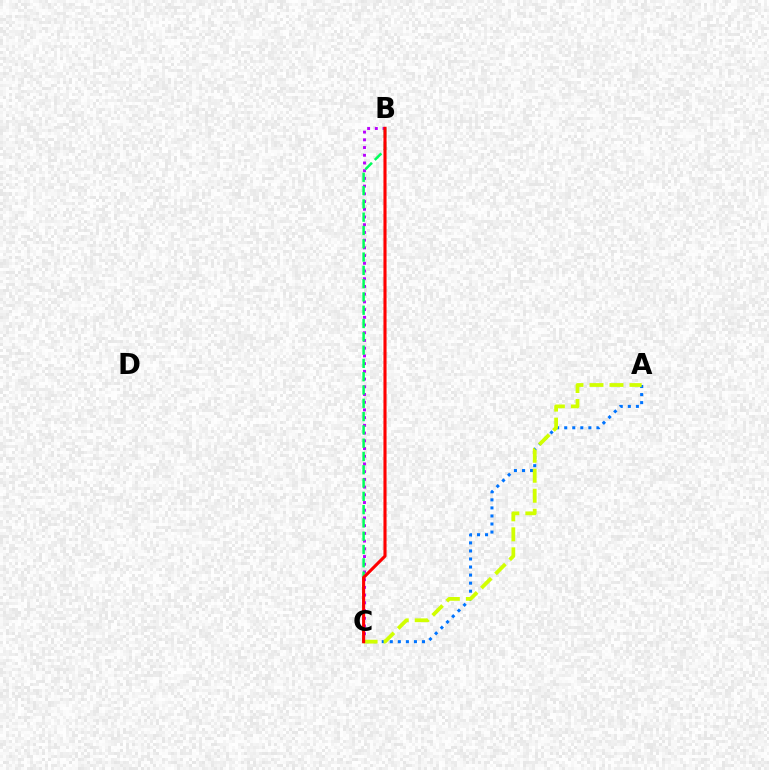{('A', 'C'): [{'color': '#0074ff', 'line_style': 'dotted', 'thickness': 2.19}, {'color': '#d1ff00', 'line_style': 'dashed', 'thickness': 2.72}], ('B', 'C'): [{'color': '#b900ff', 'line_style': 'dotted', 'thickness': 2.1}, {'color': '#00ff5c', 'line_style': 'dashed', 'thickness': 1.81}, {'color': '#ff0000', 'line_style': 'solid', 'thickness': 2.23}]}